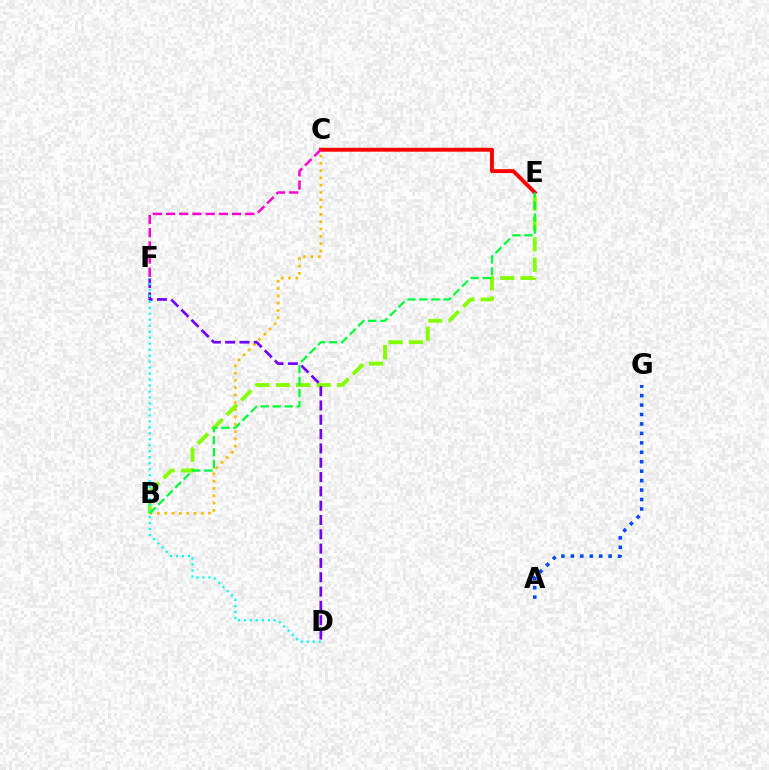{('B', 'C'): [{'color': '#ffbd00', 'line_style': 'dotted', 'thickness': 1.99}], ('C', 'E'): [{'color': '#ff0000', 'line_style': 'solid', 'thickness': 2.83}], ('A', 'G'): [{'color': '#004bff', 'line_style': 'dotted', 'thickness': 2.57}], ('B', 'E'): [{'color': '#84ff00', 'line_style': 'dashed', 'thickness': 2.77}, {'color': '#00ff39', 'line_style': 'dashed', 'thickness': 1.63}], ('D', 'F'): [{'color': '#7200ff', 'line_style': 'dashed', 'thickness': 1.94}, {'color': '#00fff6', 'line_style': 'dotted', 'thickness': 1.62}], ('C', 'F'): [{'color': '#ff00cf', 'line_style': 'dashed', 'thickness': 1.79}]}